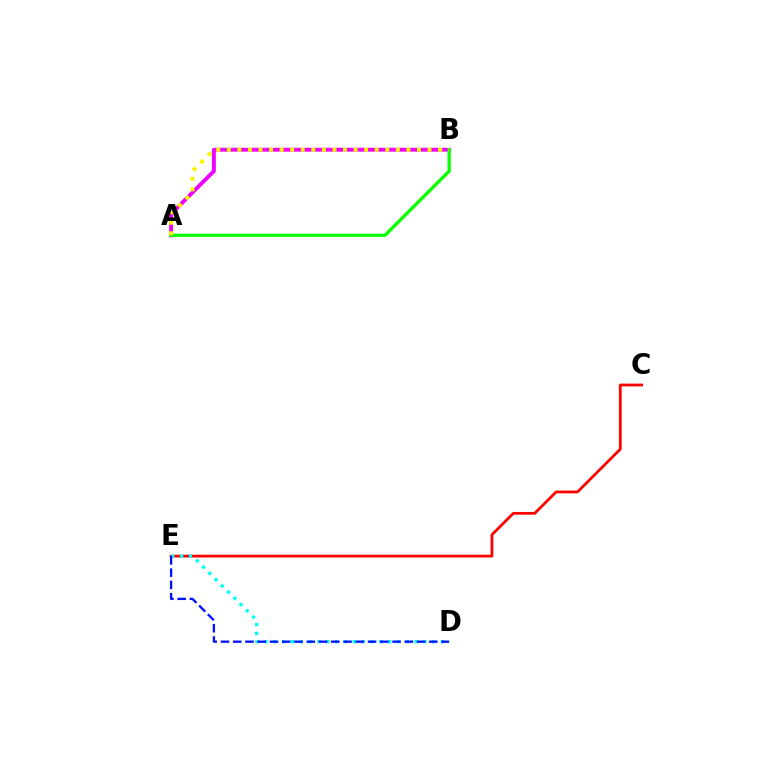{('C', 'E'): [{'color': '#ff0000', 'line_style': 'solid', 'thickness': 2.0}], ('A', 'B'): [{'color': '#ee00ff', 'line_style': 'solid', 'thickness': 2.79}, {'color': '#08ff00', 'line_style': 'solid', 'thickness': 2.36}, {'color': '#fcf500', 'line_style': 'dotted', 'thickness': 2.87}], ('D', 'E'): [{'color': '#00fff6', 'line_style': 'dotted', 'thickness': 2.4}, {'color': '#0010ff', 'line_style': 'dashed', 'thickness': 1.67}]}